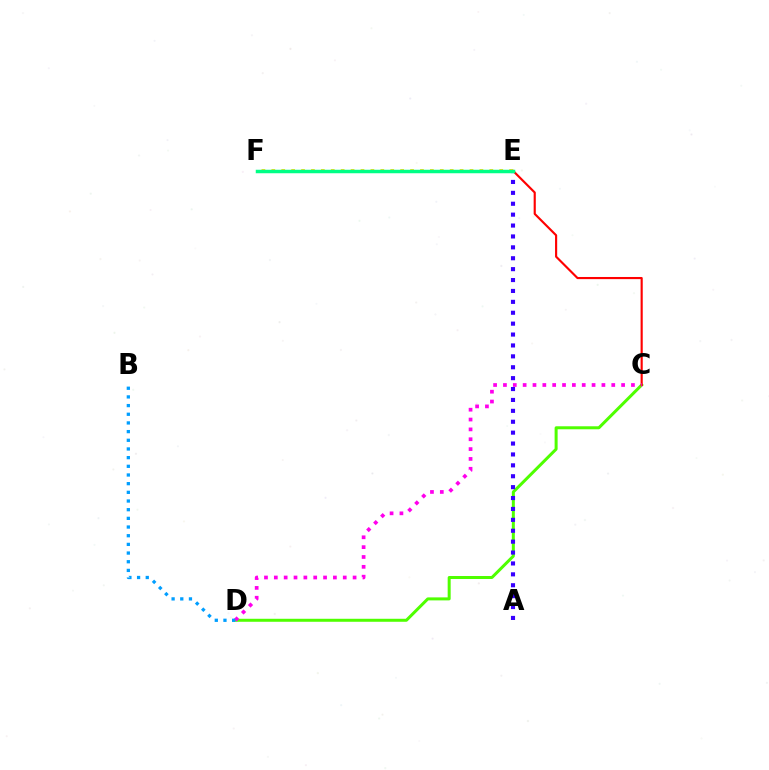{('E', 'F'): [{'color': '#ffd500', 'line_style': 'dotted', 'thickness': 2.69}, {'color': '#00ff86', 'line_style': 'solid', 'thickness': 2.51}], ('C', 'D'): [{'color': '#4fff00', 'line_style': 'solid', 'thickness': 2.16}, {'color': '#ff00ed', 'line_style': 'dotted', 'thickness': 2.68}], ('A', 'E'): [{'color': '#3700ff', 'line_style': 'dotted', 'thickness': 2.96}], ('C', 'E'): [{'color': '#ff0000', 'line_style': 'solid', 'thickness': 1.55}], ('B', 'D'): [{'color': '#009eff', 'line_style': 'dotted', 'thickness': 2.36}]}